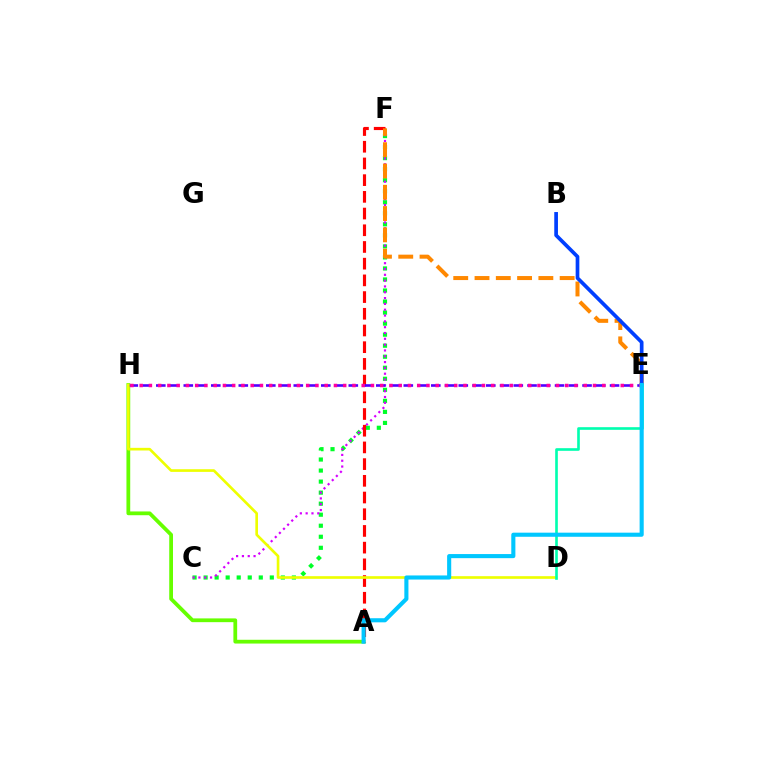{('A', 'H'): [{'color': '#66ff00', 'line_style': 'solid', 'thickness': 2.71}], ('C', 'F'): [{'color': '#00ff27', 'line_style': 'dotted', 'thickness': 3.0}, {'color': '#d600ff', 'line_style': 'dotted', 'thickness': 1.58}], ('A', 'F'): [{'color': '#ff0000', 'line_style': 'dashed', 'thickness': 2.27}], ('E', 'F'): [{'color': '#ff8800', 'line_style': 'dashed', 'thickness': 2.89}], ('E', 'H'): [{'color': '#4f00ff', 'line_style': 'dashed', 'thickness': 1.87}, {'color': '#ff00a0', 'line_style': 'dotted', 'thickness': 2.51}], ('D', 'H'): [{'color': '#eeff00', 'line_style': 'solid', 'thickness': 1.91}], ('B', 'E'): [{'color': '#003fff', 'line_style': 'solid', 'thickness': 2.66}], ('D', 'E'): [{'color': '#00ffaf', 'line_style': 'solid', 'thickness': 1.9}], ('A', 'E'): [{'color': '#00c7ff', 'line_style': 'solid', 'thickness': 2.95}]}